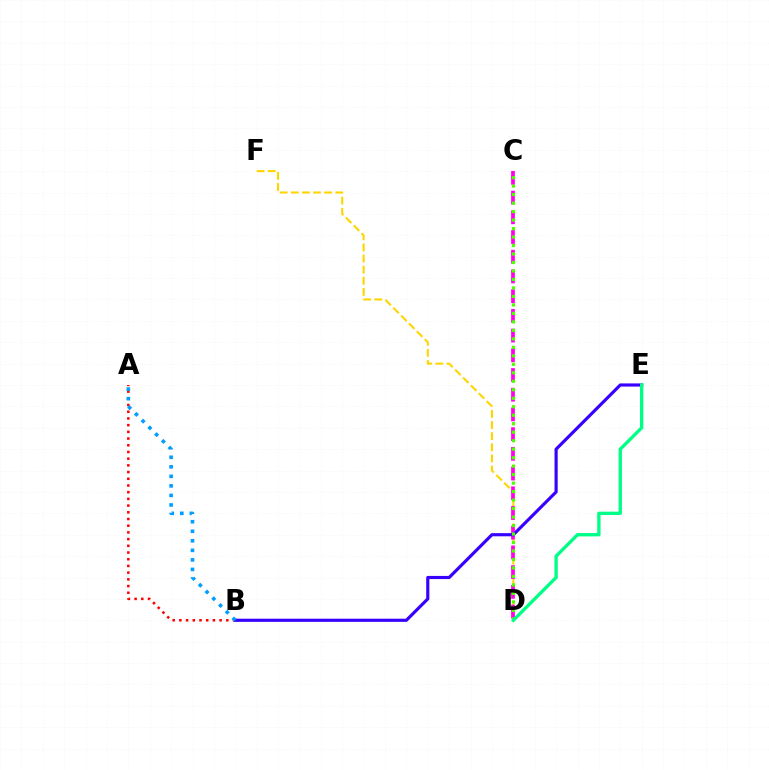{('D', 'F'): [{'color': '#ffd500', 'line_style': 'dashed', 'thickness': 1.51}], ('C', 'D'): [{'color': '#ff00ed', 'line_style': 'dashed', 'thickness': 2.68}, {'color': '#4fff00', 'line_style': 'dotted', 'thickness': 2.31}], ('A', 'B'): [{'color': '#ff0000', 'line_style': 'dotted', 'thickness': 1.82}, {'color': '#009eff', 'line_style': 'dotted', 'thickness': 2.59}], ('B', 'E'): [{'color': '#3700ff', 'line_style': 'solid', 'thickness': 2.27}], ('D', 'E'): [{'color': '#00ff86', 'line_style': 'solid', 'thickness': 2.41}]}